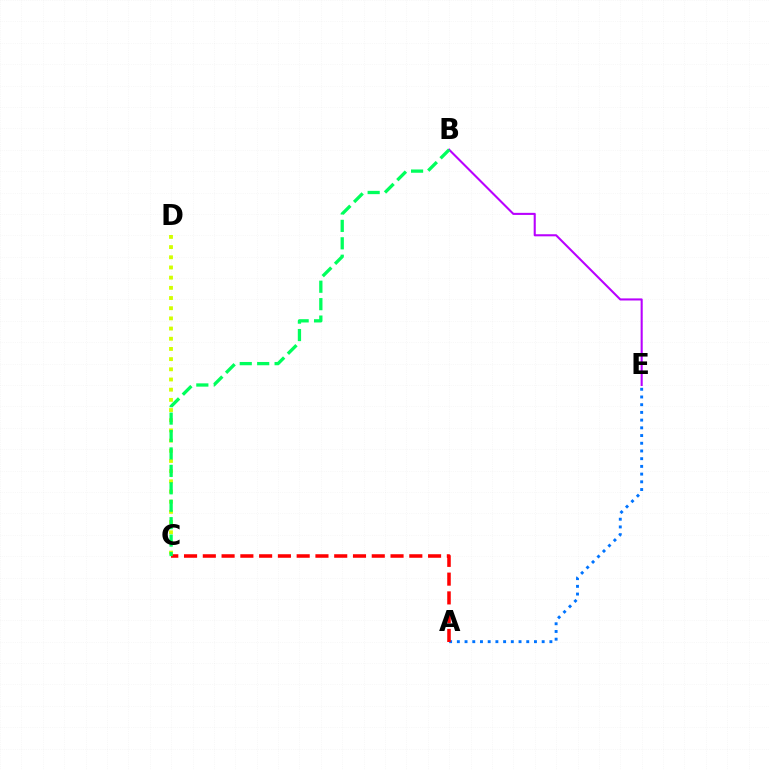{('A', 'E'): [{'color': '#0074ff', 'line_style': 'dotted', 'thickness': 2.1}], ('C', 'D'): [{'color': '#d1ff00', 'line_style': 'dotted', 'thickness': 2.77}], ('B', 'E'): [{'color': '#b900ff', 'line_style': 'solid', 'thickness': 1.5}], ('A', 'C'): [{'color': '#ff0000', 'line_style': 'dashed', 'thickness': 2.55}], ('B', 'C'): [{'color': '#00ff5c', 'line_style': 'dashed', 'thickness': 2.37}]}